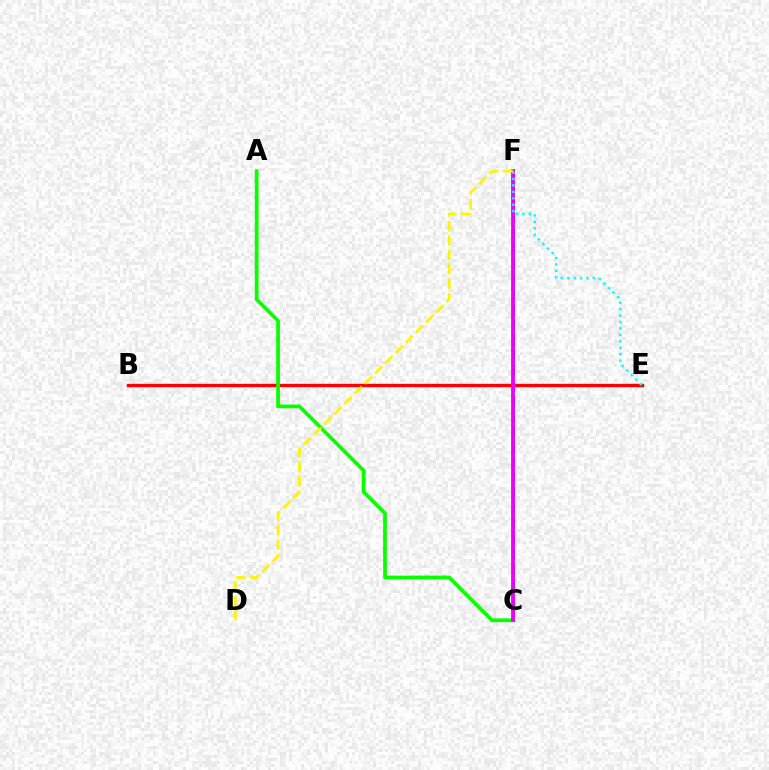{('C', 'F'): [{'color': '#0010ff', 'line_style': 'dashed', 'thickness': 2.07}, {'color': '#ee00ff', 'line_style': 'solid', 'thickness': 2.75}], ('B', 'E'): [{'color': '#ff0000', 'line_style': 'solid', 'thickness': 2.4}], ('A', 'C'): [{'color': '#08ff00', 'line_style': 'solid', 'thickness': 2.68}], ('E', 'F'): [{'color': '#00fff6', 'line_style': 'dotted', 'thickness': 1.75}], ('D', 'F'): [{'color': '#fcf500', 'line_style': 'dashed', 'thickness': 1.96}]}